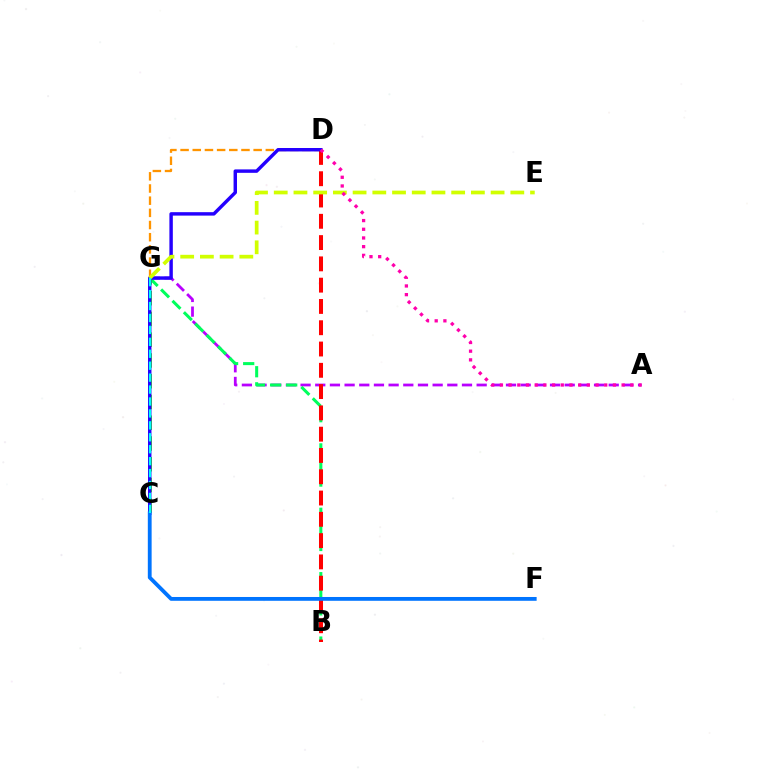{('A', 'G'): [{'color': '#b900ff', 'line_style': 'dashed', 'thickness': 1.99}], ('B', 'G'): [{'color': '#00ff5c', 'line_style': 'dashed', 'thickness': 2.19}], ('D', 'G'): [{'color': '#ff9400', 'line_style': 'dashed', 'thickness': 1.65}], ('C', 'G'): [{'color': '#3dff00', 'line_style': 'dashed', 'thickness': 2.82}, {'color': '#00fff6', 'line_style': 'dashed', 'thickness': 1.62}], ('B', 'D'): [{'color': '#ff0000', 'line_style': 'dashed', 'thickness': 2.89}], ('C', 'D'): [{'color': '#2500ff', 'line_style': 'solid', 'thickness': 2.47}], ('E', 'G'): [{'color': '#d1ff00', 'line_style': 'dashed', 'thickness': 2.68}], ('A', 'D'): [{'color': '#ff00ac', 'line_style': 'dotted', 'thickness': 2.36}], ('C', 'F'): [{'color': '#0074ff', 'line_style': 'solid', 'thickness': 2.74}]}